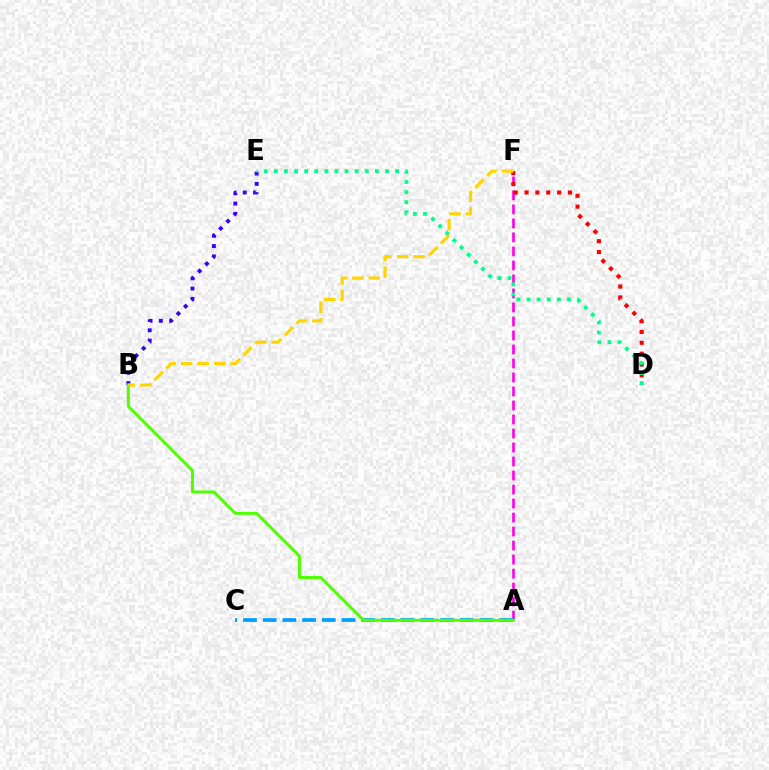{('A', 'F'): [{'color': '#ff00ed', 'line_style': 'dashed', 'thickness': 1.9}], ('D', 'F'): [{'color': '#ff0000', 'line_style': 'dotted', 'thickness': 2.95}], ('A', 'C'): [{'color': '#009eff', 'line_style': 'dashed', 'thickness': 2.68}], ('B', 'E'): [{'color': '#3700ff', 'line_style': 'dotted', 'thickness': 2.79}], ('D', 'E'): [{'color': '#00ff86', 'line_style': 'dotted', 'thickness': 2.74}], ('A', 'B'): [{'color': '#4fff00', 'line_style': 'solid', 'thickness': 2.12}], ('B', 'F'): [{'color': '#ffd500', 'line_style': 'dashed', 'thickness': 2.25}]}